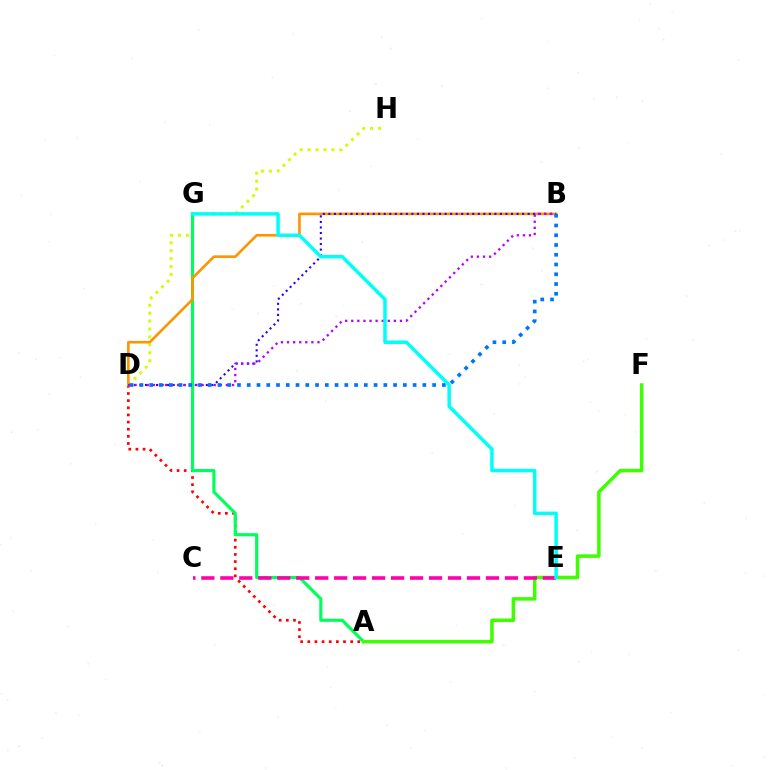{('D', 'H'): [{'color': '#d1ff00', 'line_style': 'dotted', 'thickness': 2.15}], ('A', 'D'): [{'color': '#ff0000', 'line_style': 'dotted', 'thickness': 1.94}], ('A', 'G'): [{'color': '#00ff5c', 'line_style': 'solid', 'thickness': 2.26}], ('A', 'F'): [{'color': '#3dff00', 'line_style': 'solid', 'thickness': 2.52}], ('B', 'D'): [{'color': '#ff9400', 'line_style': 'solid', 'thickness': 1.89}, {'color': '#2500ff', 'line_style': 'dotted', 'thickness': 1.5}, {'color': '#b900ff', 'line_style': 'dotted', 'thickness': 1.65}, {'color': '#0074ff', 'line_style': 'dotted', 'thickness': 2.65}], ('C', 'E'): [{'color': '#ff00ac', 'line_style': 'dashed', 'thickness': 2.58}], ('E', 'G'): [{'color': '#00fff6', 'line_style': 'solid', 'thickness': 2.52}]}